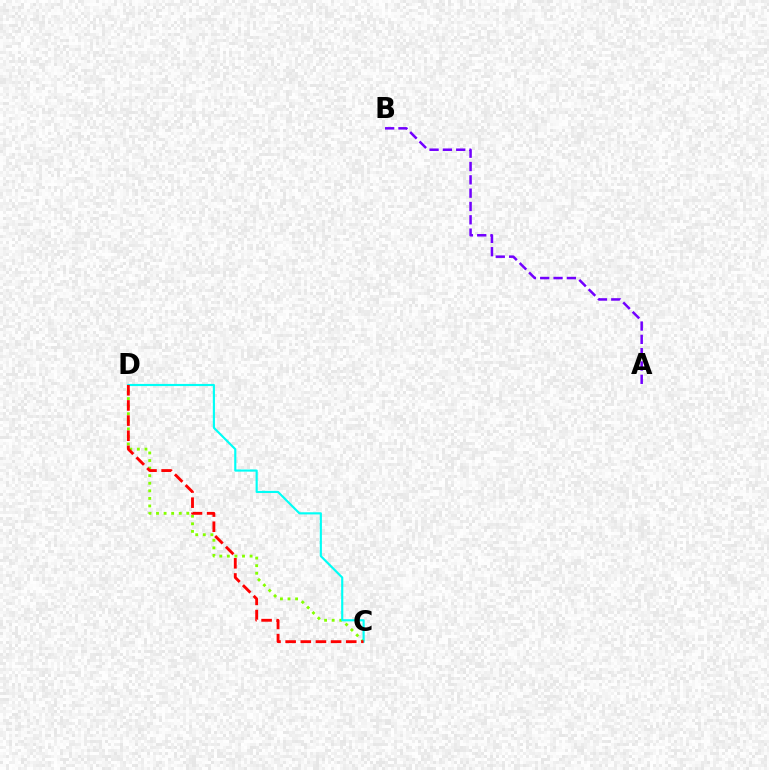{('C', 'D'): [{'color': '#84ff00', 'line_style': 'dotted', 'thickness': 2.06}, {'color': '#00fff6', 'line_style': 'solid', 'thickness': 1.54}, {'color': '#ff0000', 'line_style': 'dashed', 'thickness': 2.06}], ('A', 'B'): [{'color': '#7200ff', 'line_style': 'dashed', 'thickness': 1.81}]}